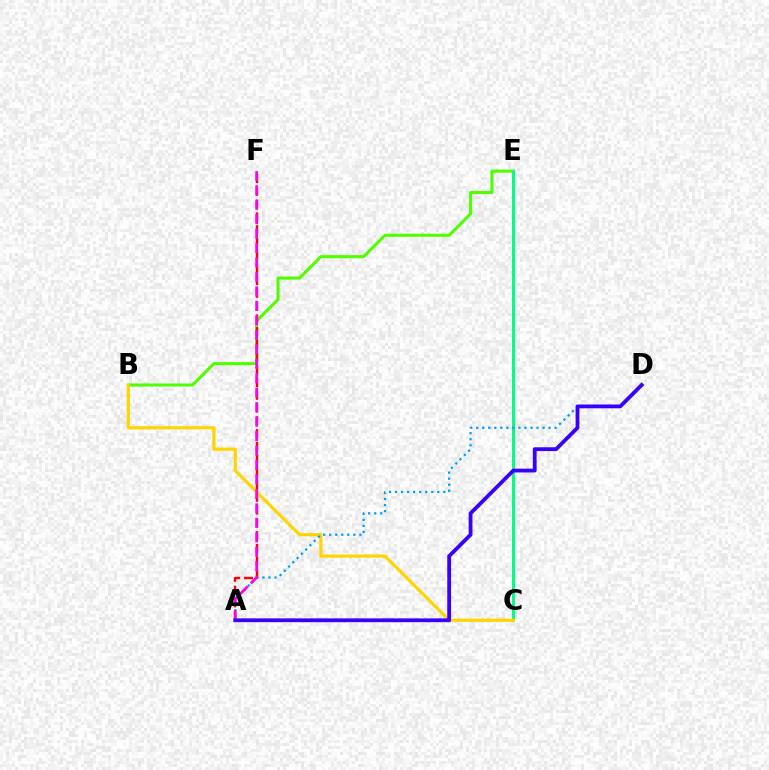{('B', 'E'): [{'color': '#4fff00', 'line_style': 'solid', 'thickness': 2.2}], ('A', 'F'): [{'color': '#ff0000', 'line_style': 'dashed', 'thickness': 1.73}, {'color': '#ff00ed', 'line_style': 'dashed', 'thickness': 1.96}], ('C', 'E'): [{'color': '#00ff86', 'line_style': 'solid', 'thickness': 2.19}], ('B', 'C'): [{'color': '#ffd500', 'line_style': 'solid', 'thickness': 2.28}], ('A', 'D'): [{'color': '#009eff', 'line_style': 'dotted', 'thickness': 1.64}, {'color': '#3700ff', 'line_style': 'solid', 'thickness': 2.74}]}